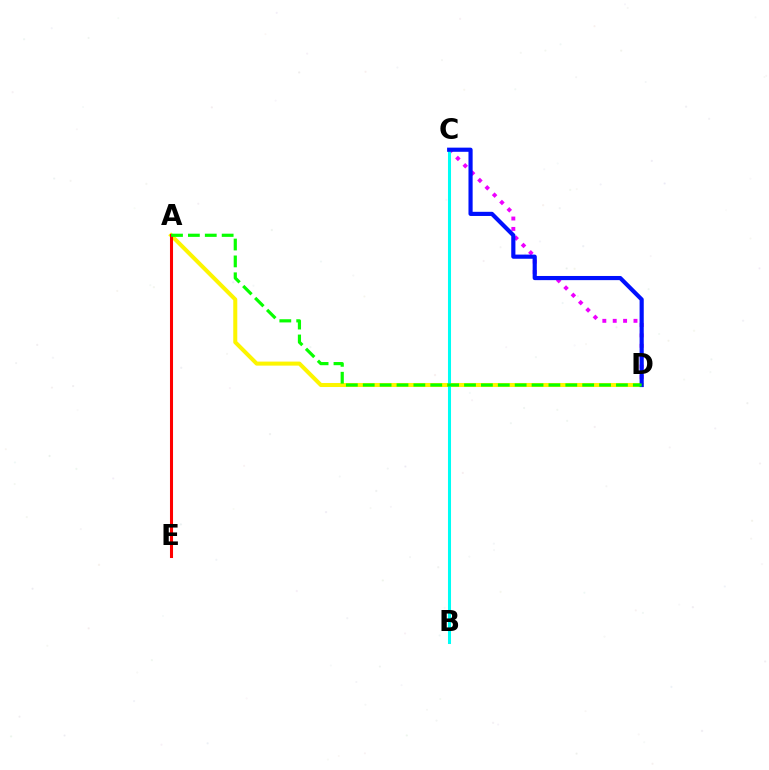{('A', 'D'): [{'color': '#fcf500', 'line_style': 'solid', 'thickness': 2.9}, {'color': '#08ff00', 'line_style': 'dashed', 'thickness': 2.29}], ('C', 'D'): [{'color': '#ee00ff', 'line_style': 'dotted', 'thickness': 2.82}, {'color': '#0010ff', 'line_style': 'solid', 'thickness': 2.99}], ('A', 'E'): [{'color': '#ff0000', 'line_style': 'solid', 'thickness': 2.21}], ('B', 'C'): [{'color': '#00fff6', 'line_style': 'solid', 'thickness': 2.19}]}